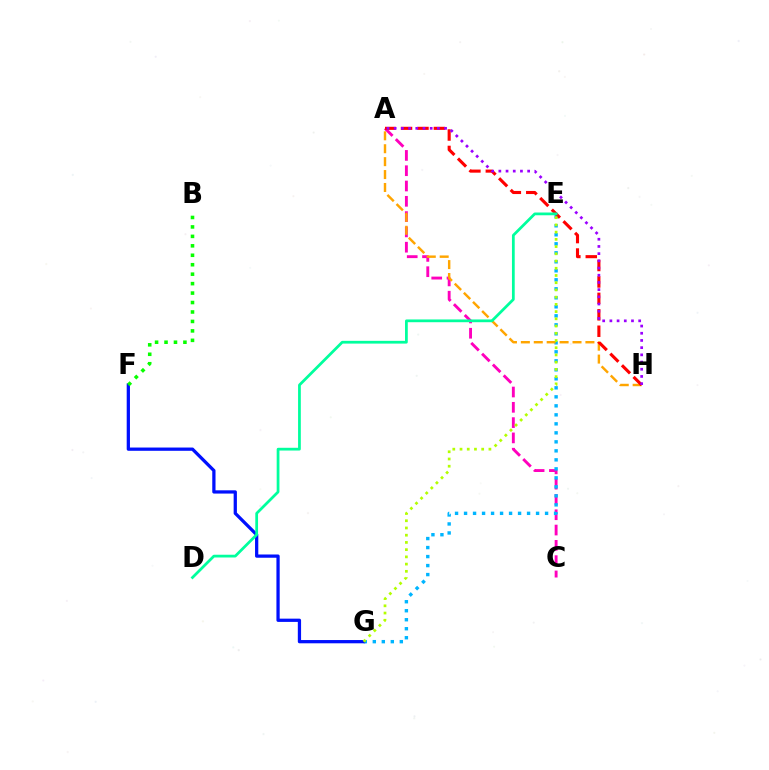{('A', 'C'): [{'color': '#ff00bd', 'line_style': 'dashed', 'thickness': 2.08}], ('E', 'G'): [{'color': '#00b5ff', 'line_style': 'dotted', 'thickness': 2.45}, {'color': '#b3ff00', 'line_style': 'dotted', 'thickness': 1.96}], ('F', 'G'): [{'color': '#0010ff', 'line_style': 'solid', 'thickness': 2.35}], ('A', 'H'): [{'color': '#ffa500', 'line_style': 'dashed', 'thickness': 1.75}, {'color': '#ff0000', 'line_style': 'dashed', 'thickness': 2.23}, {'color': '#9b00ff', 'line_style': 'dotted', 'thickness': 1.96}], ('B', 'F'): [{'color': '#08ff00', 'line_style': 'dotted', 'thickness': 2.57}], ('D', 'E'): [{'color': '#00ff9d', 'line_style': 'solid', 'thickness': 1.98}]}